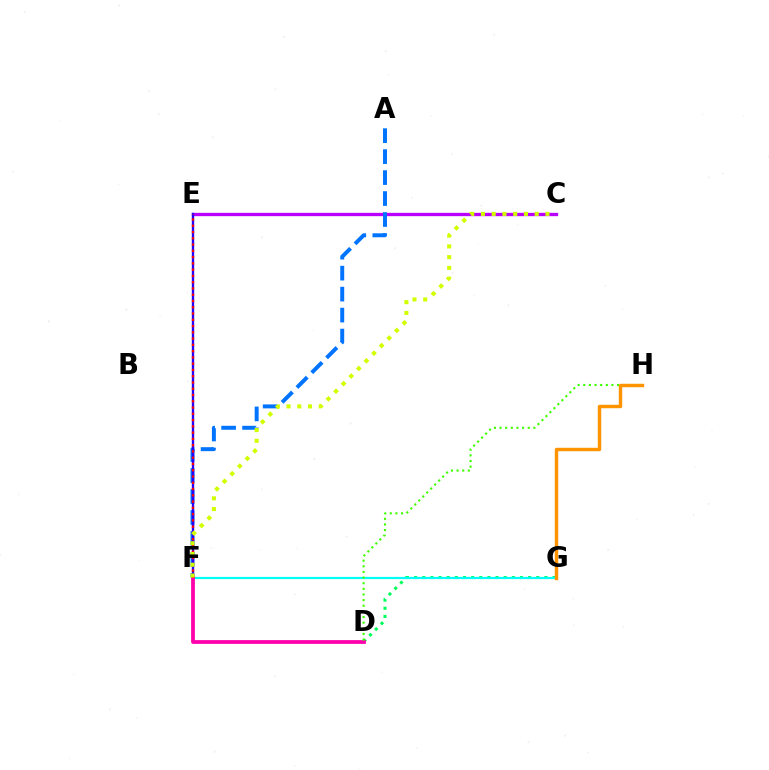{('C', 'E'): [{'color': '#b900ff', 'line_style': 'solid', 'thickness': 2.38}], ('D', 'G'): [{'color': '#00ff5c', 'line_style': 'dotted', 'thickness': 2.21}], ('A', 'F'): [{'color': '#0074ff', 'line_style': 'dashed', 'thickness': 2.85}], ('F', 'G'): [{'color': '#00fff6', 'line_style': 'solid', 'thickness': 1.58}], ('E', 'F'): [{'color': '#2500ff', 'line_style': 'solid', 'thickness': 1.69}, {'color': '#ff0000', 'line_style': 'dotted', 'thickness': 1.7}], ('D', 'F'): [{'color': '#ff00ac', 'line_style': 'solid', 'thickness': 2.71}], ('D', 'H'): [{'color': '#3dff00', 'line_style': 'dotted', 'thickness': 1.53}], ('C', 'F'): [{'color': '#d1ff00', 'line_style': 'dotted', 'thickness': 2.92}], ('G', 'H'): [{'color': '#ff9400', 'line_style': 'solid', 'thickness': 2.47}]}